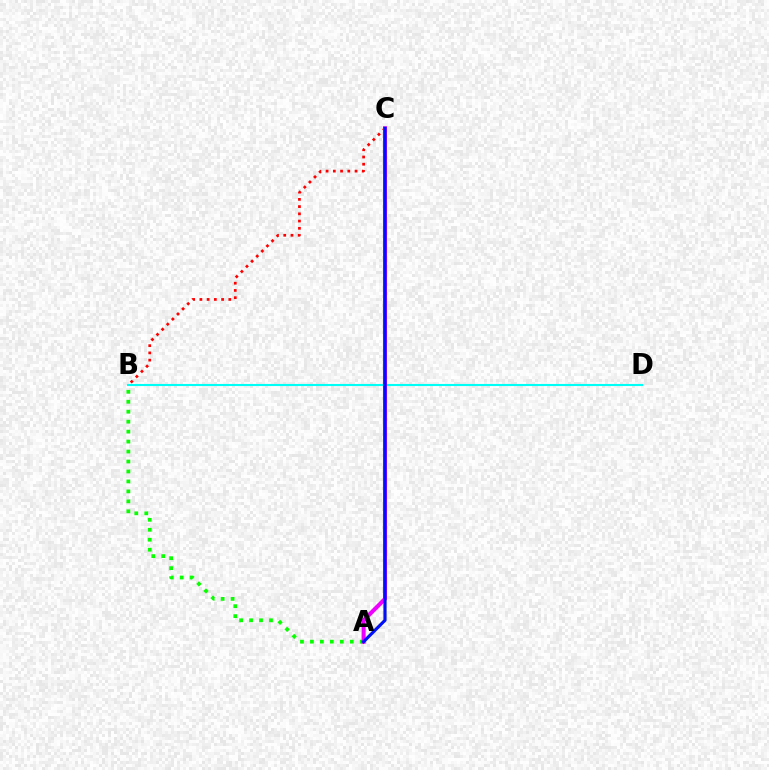{('B', 'D'): [{'color': '#00fff6', 'line_style': 'solid', 'thickness': 1.52}], ('B', 'C'): [{'color': '#ff0000', 'line_style': 'dotted', 'thickness': 1.96}], ('A', 'B'): [{'color': '#08ff00', 'line_style': 'dotted', 'thickness': 2.71}], ('A', 'C'): [{'color': '#fcf500', 'line_style': 'solid', 'thickness': 2.06}, {'color': '#ee00ff', 'line_style': 'solid', 'thickness': 2.93}, {'color': '#0010ff', 'line_style': 'solid', 'thickness': 2.25}]}